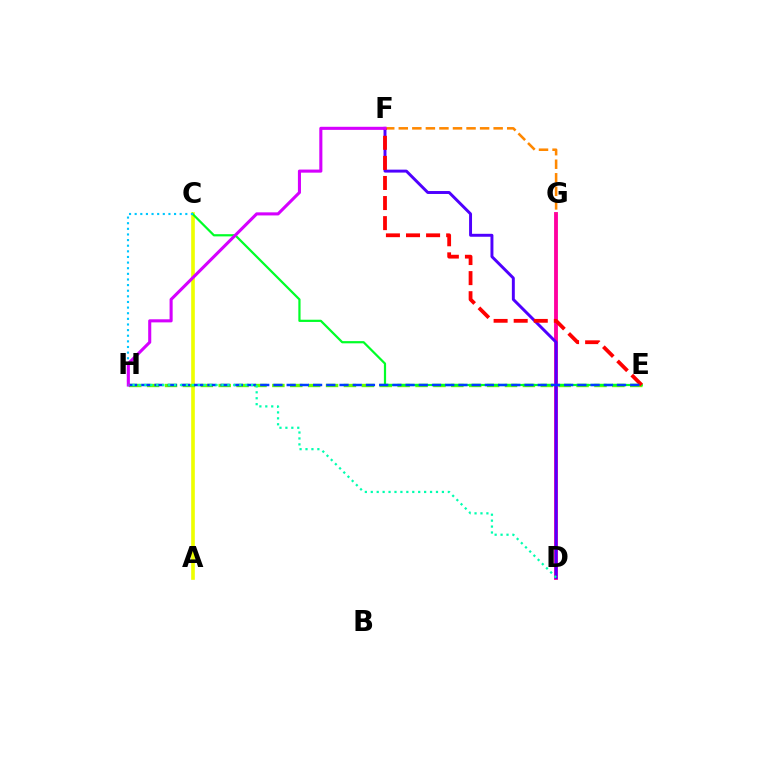{('A', 'C'): [{'color': '#eeff00', 'line_style': 'solid', 'thickness': 2.62}], ('E', 'H'): [{'color': '#66ff00', 'line_style': 'dashed', 'thickness': 2.43}, {'color': '#003fff', 'line_style': 'dashed', 'thickness': 1.8}], ('C', 'E'): [{'color': '#00ff27', 'line_style': 'solid', 'thickness': 1.59}], ('D', 'G'): [{'color': '#ff00a0', 'line_style': 'solid', 'thickness': 2.77}], ('D', 'F'): [{'color': '#4f00ff', 'line_style': 'solid', 'thickness': 2.12}], ('F', 'G'): [{'color': '#ff8800', 'line_style': 'dashed', 'thickness': 1.84}], ('E', 'F'): [{'color': '#ff0000', 'line_style': 'dashed', 'thickness': 2.73}], ('C', 'H'): [{'color': '#00c7ff', 'line_style': 'dotted', 'thickness': 1.53}], ('F', 'H'): [{'color': '#d600ff', 'line_style': 'solid', 'thickness': 2.22}], ('D', 'H'): [{'color': '#00ffaf', 'line_style': 'dotted', 'thickness': 1.61}]}